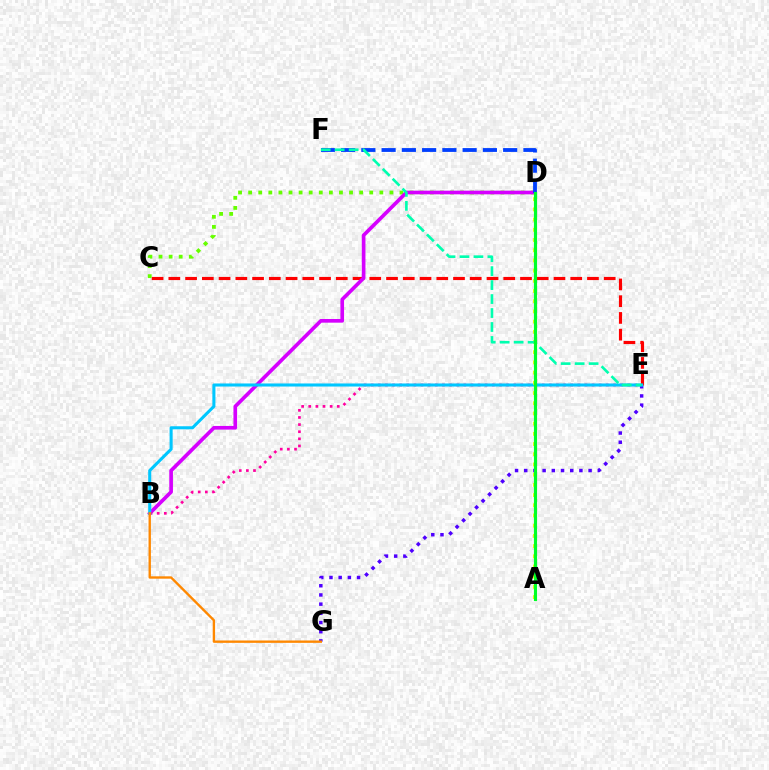{('E', 'G'): [{'color': '#4f00ff', 'line_style': 'dotted', 'thickness': 2.5}], ('C', 'E'): [{'color': '#ff0000', 'line_style': 'dashed', 'thickness': 2.27}], ('C', 'D'): [{'color': '#66ff00', 'line_style': 'dotted', 'thickness': 2.74}], ('B', 'D'): [{'color': '#d600ff', 'line_style': 'solid', 'thickness': 2.64}], ('B', 'E'): [{'color': '#ff00a0', 'line_style': 'dotted', 'thickness': 1.94}, {'color': '#00c7ff', 'line_style': 'solid', 'thickness': 2.21}], ('D', 'F'): [{'color': '#003fff', 'line_style': 'dashed', 'thickness': 2.75}], ('A', 'D'): [{'color': '#eeff00', 'line_style': 'dotted', 'thickness': 2.77}, {'color': '#00ff27', 'line_style': 'solid', 'thickness': 2.27}], ('E', 'F'): [{'color': '#00ffaf', 'line_style': 'dashed', 'thickness': 1.9}], ('B', 'G'): [{'color': '#ff8800', 'line_style': 'solid', 'thickness': 1.7}]}